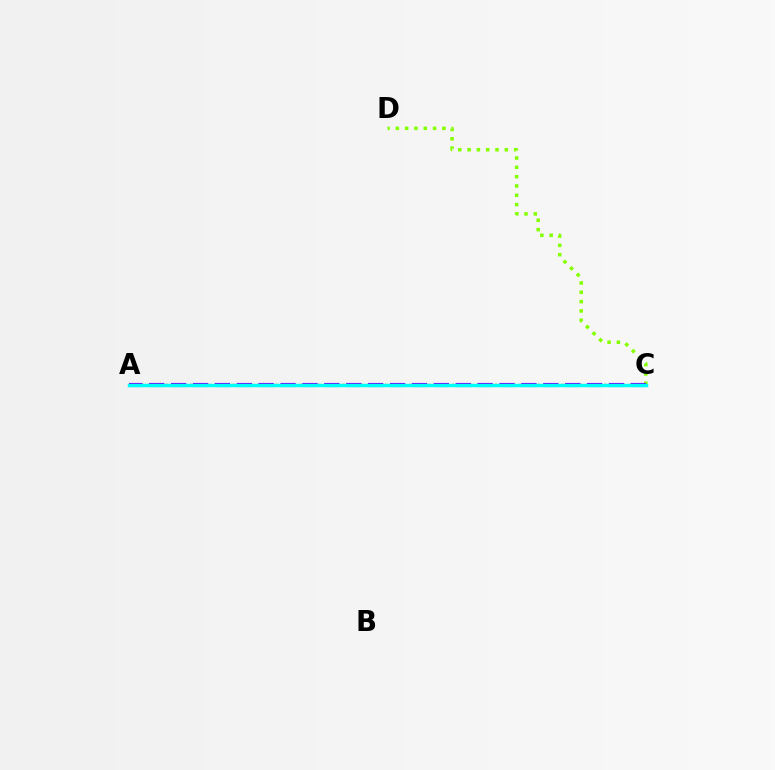{('C', 'D'): [{'color': '#84ff00', 'line_style': 'dotted', 'thickness': 2.53}], ('A', 'C'): [{'color': '#ff0000', 'line_style': 'dotted', 'thickness': 1.66}, {'color': '#7200ff', 'line_style': 'dashed', 'thickness': 2.97}, {'color': '#00fff6', 'line_style': 'solid', 'thickness': 2.47}]}